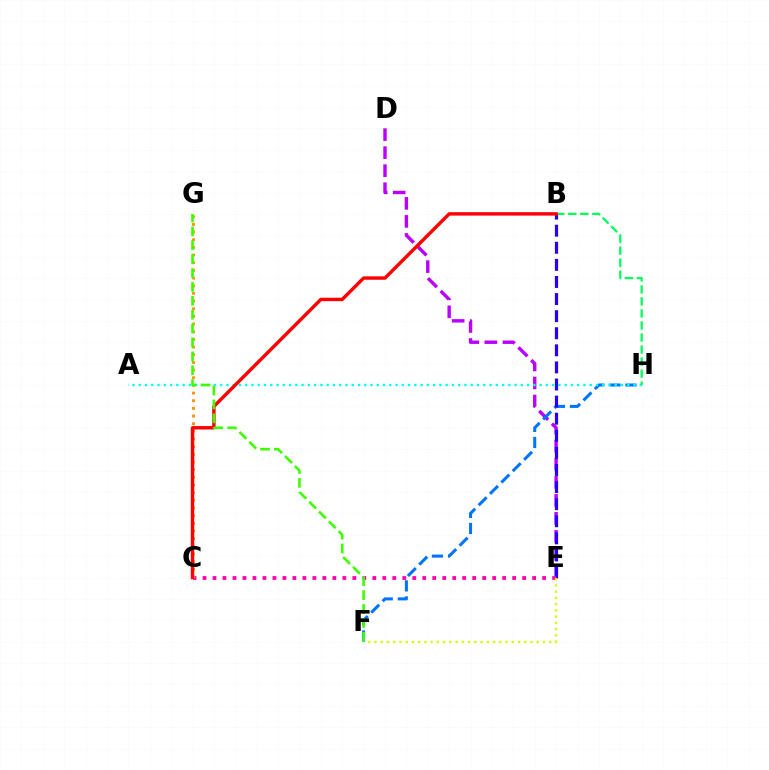{('D', 'E'): [{'color': '#b900ff', 'line_style': 'dashed', 'thickness': 2.45}], ('F', 'H'): [{'color': '#0074ff', 'line_style': 'dashed', 'thickness': 2.19}], ('B', 'E'): [{'color': '#2500ff', 'line_style': 'dashed', 'thickness': 2.32}], ('C', 'E'): [{'color': '#ff00ac', 'line_style': 'dotted', 'thickness': 2.71}], ('C', 'G'): [{'color': '#ff9400', 'line_style': 'dotted', 'thickness': 2.08}], ('A', 'H'): [{'color': '#00fff6', 'line_style': 'dotted', 'thickness': 1.7}], ('B', 'H'): [{'color': '#00ff5c', 'line_style': 'dashed', 'thickness': 1.63}], ('E', 'F'): [{'color': '#d1ff00', 'line_style': 'dotted', 'thickness': 1.7}], ('B', 'C'): [{'color': '#ff0000', 'line_style': 'solid', 'thickness': 2.46}], ('F', 'G'): [{'color': '#3dff00', 'line_style': 'dashed', 'thickness': 1.89}]}